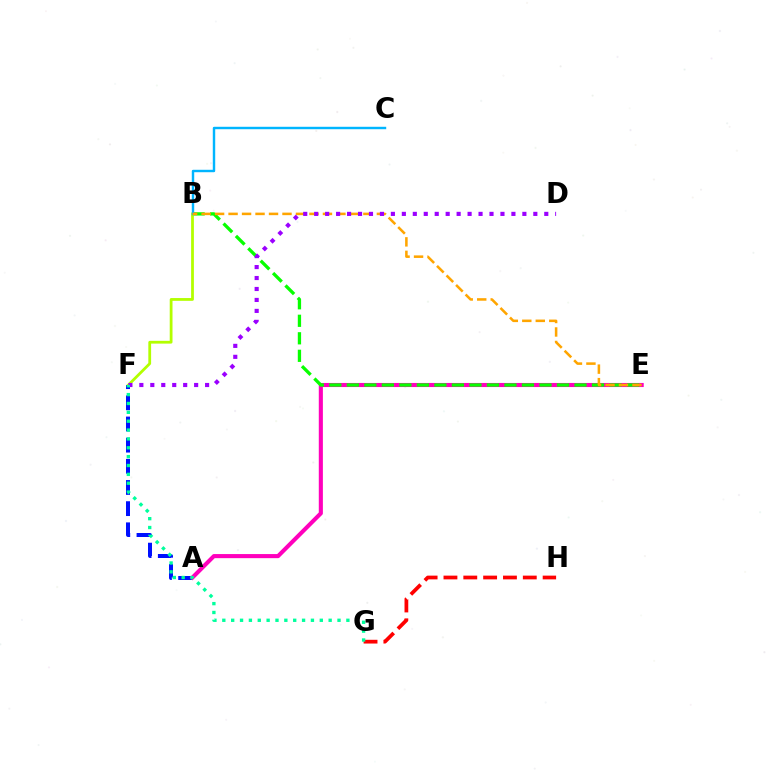{('A', 'F'): [{'color': '#0010ff', 'line_style': 'dashed', 'thickness': 2.87}], ('A', 'E'): [{'color': '#ff00bd', 'line_style': 'solid', 'thickness': 2.95}], ('B', 'E'): [{'color': '#08ff00', 'line_style': 'dashed', 'thickness': 2.38}, {'color': '#ffa500', 'line_style': 'dashed', 'thickness': 1.83}], ('B', 'F'): [{'color': '#b3ff00', 'line_style': 'solid', 'thickness': 2.0}], ('G', 'H'): [{'color': '#ff0000', 'line_style': 'dashed', 'thickness': 2.69}], ('B', 'C'): [{'color': '#00b5ff', 'line_style': 'solid', 'thickness': 1.75}], ('D', 'F'): [{'color': '#9b00ff', 'line_style': 'dotted', 'thickness': 2.98}], ('F', 'G'): [{'color': '#00ff9d', 'line_style': 'dotted', 'thickness': 2.41}]}